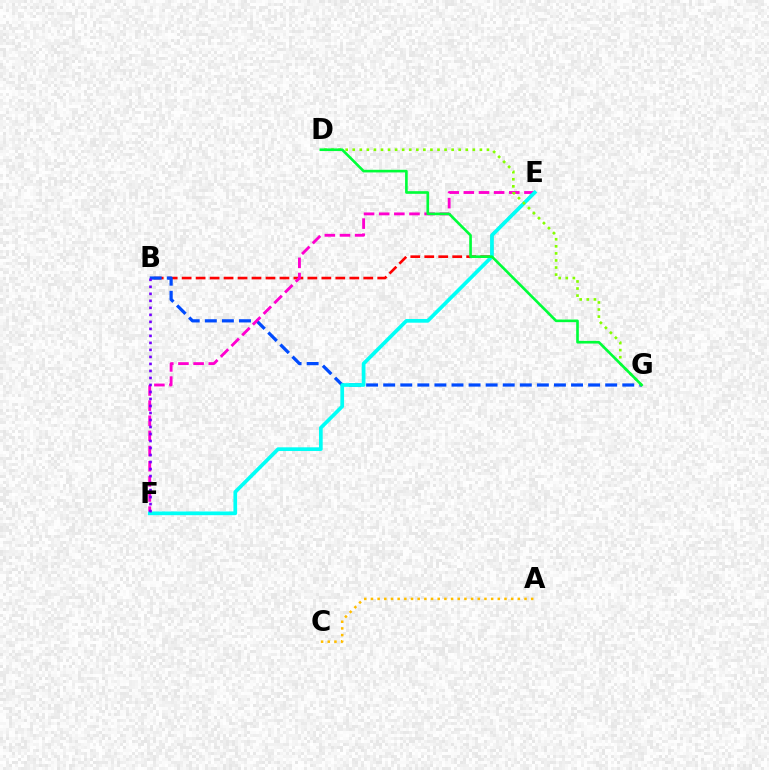{('B', 'E'): [{'color': '#ff0000', 'line_style': 'dashed', 'thickness': 1.9}], ('B', 'G'): [{'color': '#004bff', 'line_style': 'dashed', 'thickness': 2.32}], ('E', 'F'): [{'color': '#ff00cf', 'line_style': 'dashed', 'thickness': 2.06}, {'color': '#00fff6', 'line_style': 'solid', 'thickness': 2.66}], ('A', 'C'): [{'color': '#ffbd00', 'line_style': 'dotted', 'thickness': 1.81}], ('D', 'G'): [{'color': '#84ff00', 'line_style': 'dotted', 'thickness': 1.92}, {'color': '#00ff39', 'line_style': 'solid', 'thickness': 1.9}], ('B', 'F'): [{'color': '#7200ff', 'line_style': 'dotted', 'thickness': 1.9}]}